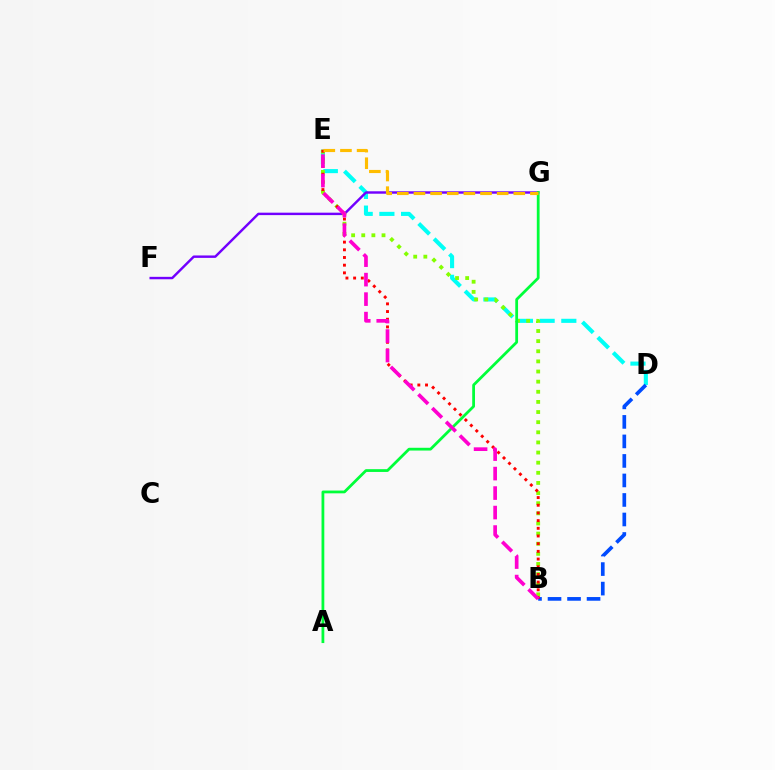{('D', 'E'): [{'color': '#00fff6', 'line_style': 'dashed', 'thickness': 2.95}], ('F', 'G'): [{'color': '#7200ff', 'line_style': 'solid', 'thickness': 1.75}], ('B', 'D'): [{'color': '#004bff', 'line_style': 'dashed', 'thickness': 2.65}], ('B', 'E'): [{'color': '#84ff00', 'line_style': 'dotted', 'thickness': 2.75}, {'color': '#ff0000', 'line_style': 'dotted', 'thickness': 2.09}, {'color': '#ff00cf', 'line_style': 'dashed', 'thickness': 2.65}], ('A', 'G'): [{'color': '#00ff39', 'line_style': 'solid', 'thickness': 2.0}], ('E', 'G'): [{'color': '#ffbd00', 'line_style': 'dashed', 'thickness': 2.26}]}